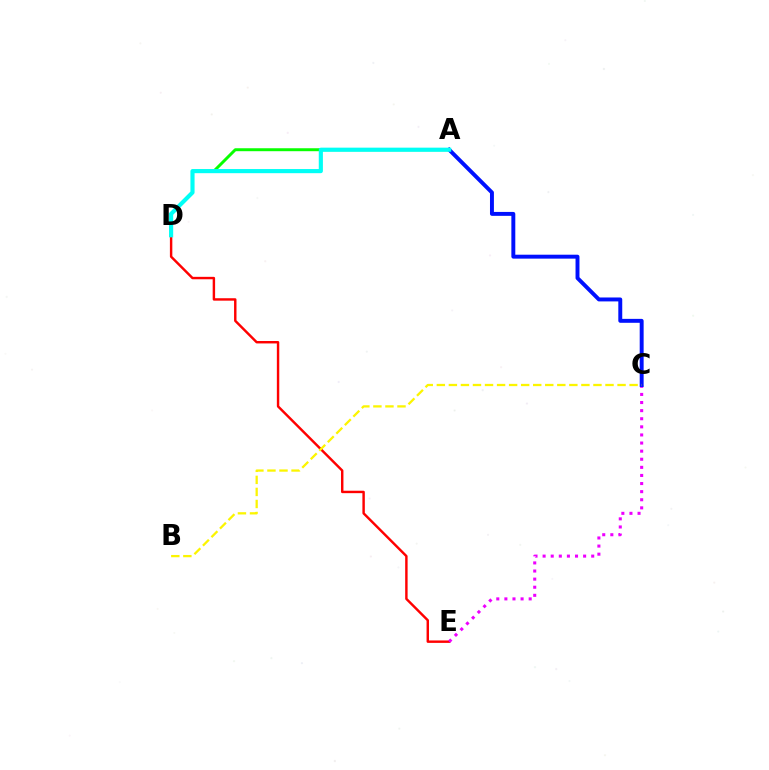{('A', 'D'): [{'color': '#08ff00', 'line_style': 'solid', 'thickness': 2.13}, {'color': '#00fff6', 'line_style': 'solid', 'thickness': 2.98}], ('D', 'E'): [{'color': '#ff0000', 'line_style': 'solid', 'thickness': 1.75}], ('C', 'E'): [{'color': '#ee00ff', 'line_style': 'dotted', 'thickness': 2.2}], ('A', 'C'): [{'color': '#0010ff', 'line_style': 'solid', 'thickness': 2.83}], ('B', 'C'): [{'color': '#fcf500', 'line_style': 'dashed', 'thickness': 1.64}]}